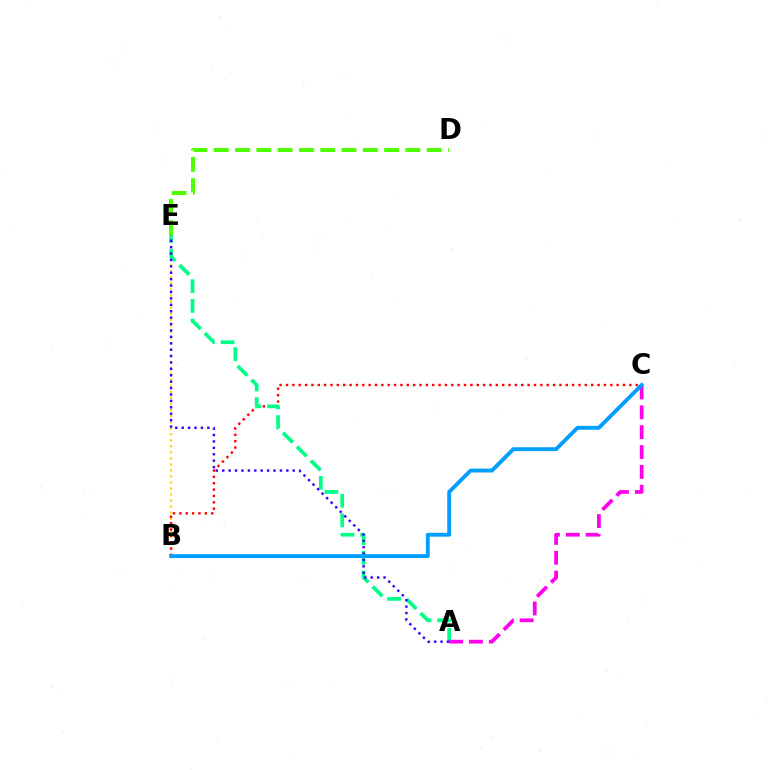{('B', 'E'): [{'color': '#ffd500', 'line_style': 'dotted', 'thickness': 1.64}], ('B', 'C'): [{'color': '#ff0000', 'line_style': 'dotted', 'thickness': 1.73}, {'color': '#009eff', 'line_style': 'solid', 'thickness': 2.78}], ('A', 'E'): [{'color': '#00ff86', 'line_style': 'dashed', 'thickness': 2.67}, {'color': '#3700ff', 'line_style': 'dotted', 'thickness': 1.74}], ('A', 'C'): [{'color': '#ff00ed', 'line_style': 'dashed', 'thickness': 2.7}], ('D', 'E'): [{'color': '#4fff00', 'line_style': 'dashed', 'thickness': 2.89}]}